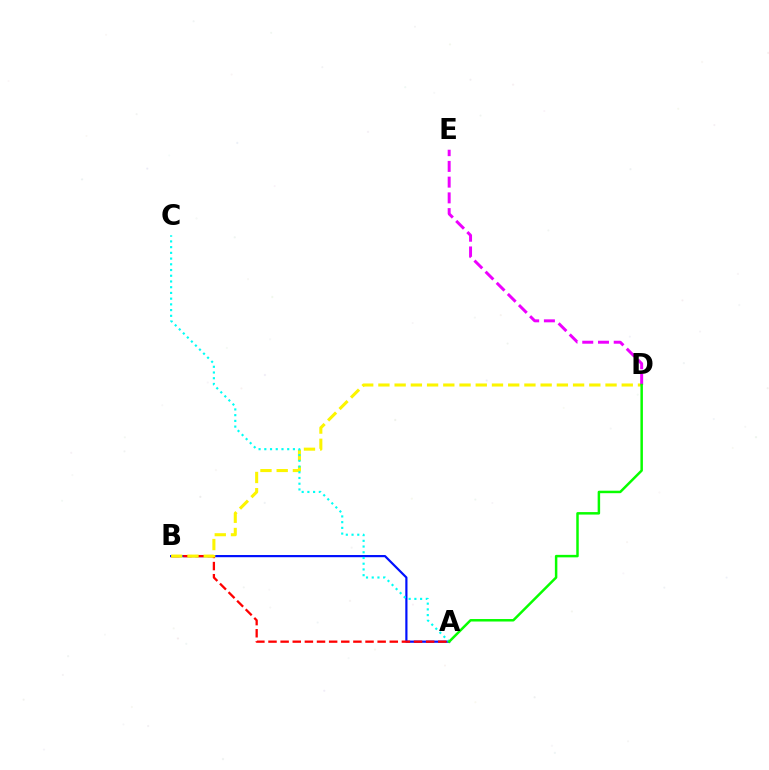{('A', 'B'): [{'color': '#0010ff', 'line_style': 'solid', 'thickness': 1.58}, {'color': '#ff0000', 'line_style': 'dashed', 'thickness': 1.65}], ('B', 'D'): [{'color': '#fcf500', 'line_style': 'dashed', 'thickness': 2.2}], ('D', 'E'): [{'color': '#ee00ff', 'line_style': 'dashed', 'thickness': 2.14}], ('A', 'C'): [{'color': '#00fff6', 'line_style': 'dotted', 'thickness': 1.56}], ('A', 'D'): [{'color': '#08ff00', 'line_style': 'solid', 'thickness': 1.79}]}